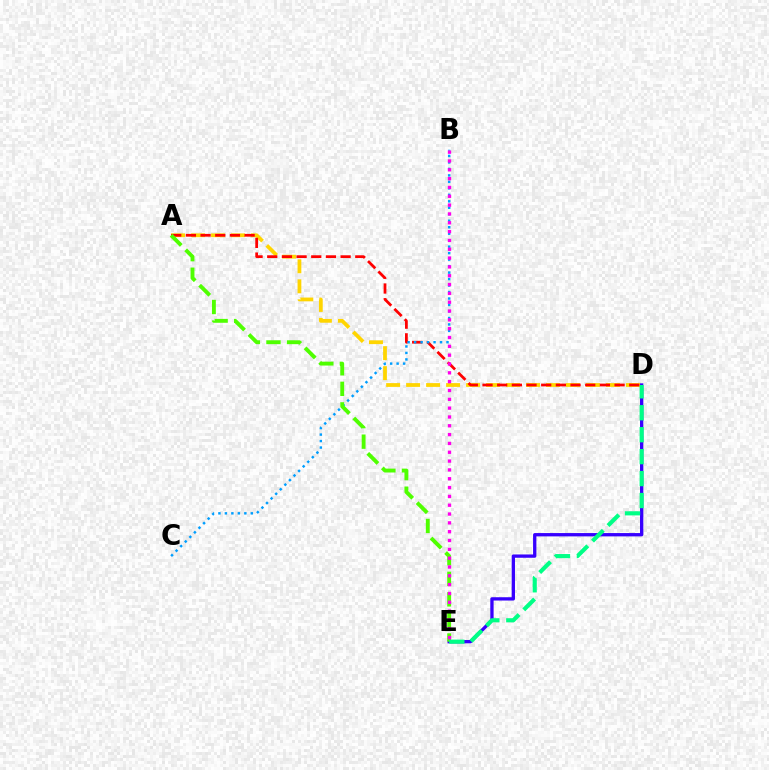{('D', 'E'): [{'color': '#3700ff', 'line_style': 'solid', 'thickness': 2.38}, {'color': '#00ff86', 'line_style': 'dashed', 'thickness': 2.98}], ('A', 'D'): [{'color': '#ffd500', 'line_style': 'dashed', 'thickness': 2.71}, {'color': '#ff0000', 'line_style': 'dashed', 'thickness': 1.99}], ('B', 'C'): [{'color': '#009eff', 'line_style': 'dotted', 'thickness': 1.76}], ('A', 'E'): [{'color': '#4fff00', 'line_style': 'dashed', 'thickness': 2.79}], ('B', 'E'): [{'color': '#ff00ed', 'line_style': 'dotted', 'thickness': 2.4}]}